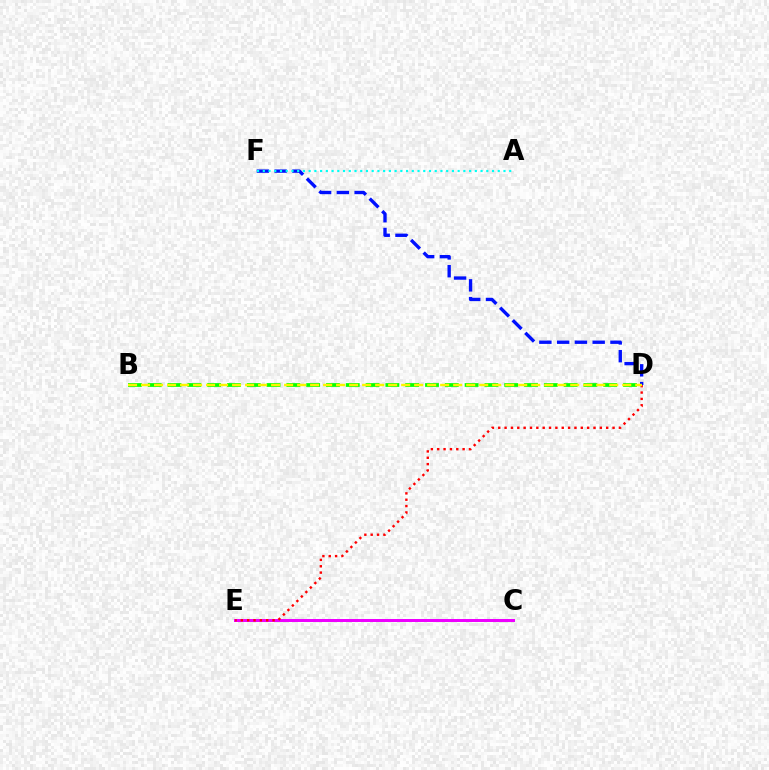{('C', 'E'): [{'color': '#ee00ff', 'line_style': 'solid', 'thickness': 2.15}], ('D', 'F'): [{'color': '#0010ff', 'line_style': 'dashed', 'thickness': 2.41}], ('A', 'F'): [{'color': '#00fff6', 'line_style': 'dotted', 'thickness': 1.56}], ('D', 'E'): [{'color': '#ff0000', 'line_style': 'dotted', 'thickness': 1.73}], ('B', 'D'): [{'color': '#08ff00', 'line_style': 'dashed', 'thickness': 2.69}, {'color': '#fcf500', 'line_style': 'dashed', 'thickness': 1.77}]}